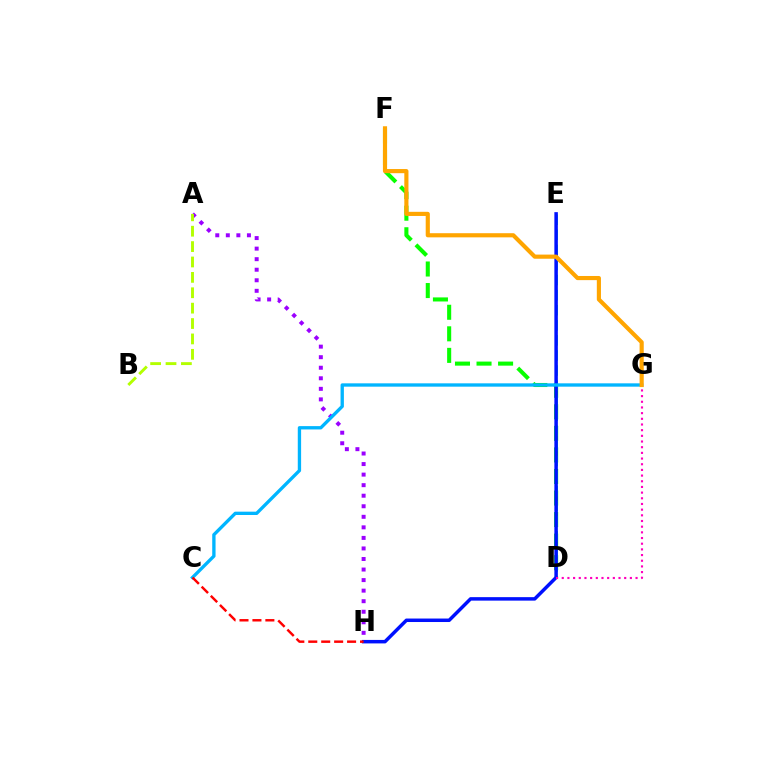{('A', 'H'): [{'color': '#9b00ff', 'line_style': 'dotted', 'thickness': 2.87}], ('D', 'F'): [{'color': '#08ff00', 'line_style': 'dashed', 'thickness': 2.93}], ('D', 'E'): [{'color': '#00ff9d', 'line_style': 'dashed', 'thickness': 2.05}], ('E', 'H'): [{'color': '#0010ff', 'line_style': 'solid', 'thickness': 2.51}], ('C', 'G'): [{'color': '#00b5ff', 'line_style': 'solid', 'thickness': 2.4}], ('D', 'G'): [{'color': '#ff00bd', 'line_style': 'dotted', 'thickness': 1.54}], ('C', 'H'): [{'color': '#ff0000', 'line_style': 'dashed', 'thickness': 1.76}], ('A', 'B'): [{'color': '#b3ff00', 'line_style': 'dashed', 'thickness': 2.09}], ('F', 'G'): [{'color': '#ffa500', 'line_style': 'solid', 'thickness': 2.98}]}